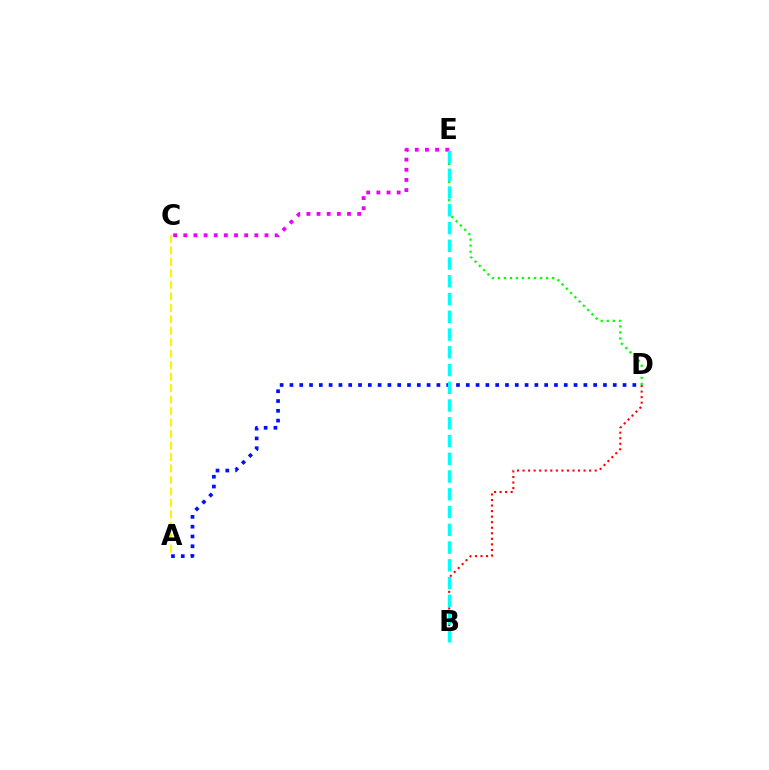{('D', 'E'): [{'color': '#08ff00', 'line_style': 'dotted', 'thickness': 1.64}], ('B', 'D'): [{'color': '#ff0000', 'line_style': 'dotted', 'thickness': 1.51}], ('C', 'E'): [{'color': '#ee00ff', 'line_style': 'dotted', 'thickness': 2.76}], ('A', 'D'): [{'color': '#0010ff', 'line_style': 'dotted', 'thickness': 2.66}], ('A', 'C'): [{'color': '#fcf500', 'line_style': 'dashed', 'thickness': 1.56}], ('B', 'E'): [{'color': '#00fff6', 'line_style': 'dashed', 'thickness': 2.41}]}